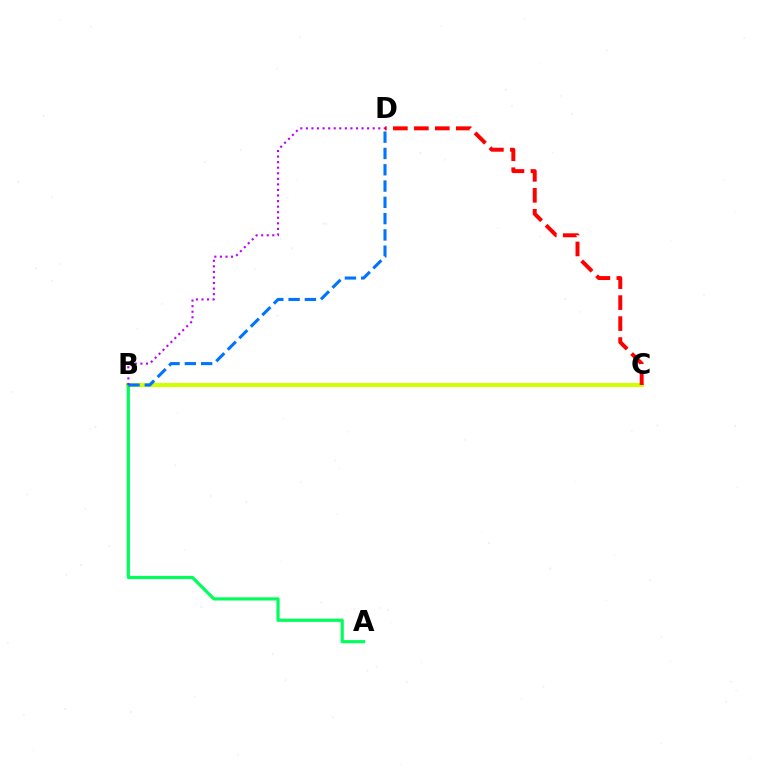{('B', 'C'): [{'color': '#d1ff00', 'line_style': 'solid', 'thickness': 2.91}], ('A', 'B'): [{'color': '#00ff5c', 'line_style': 'solid', 'thickness': 2.29}], ('C', 'D'): [{'color': '#ff0000', 'line_style': 'dashed', 'thickness': 2.85}], ('B', 'D'): [{'color': '#0074ff', 'line_style': 'dashed', 'thickness': 2.21}, {'color': '#b900ff', 'line_style': 'dotted', 'thickness': 1.51}]}